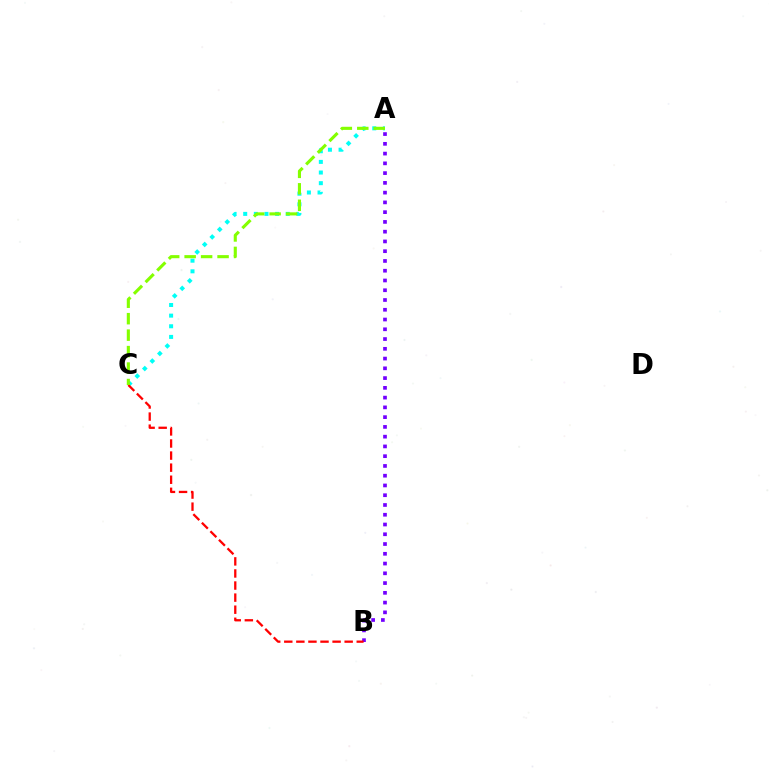{('A', 'C'): [{'color': '#00fff6', 'line_style': 'dotted', 'thickness': 2.89}, {'color': '#84ff00', 'line_style': 'dashed', 'thickness': 2.24}], ('A', 'B'): [{'color': '#7200ff', 'line_style': 'dotted', 'thickness': 2.65}], ('B', 'C'): [{'color': '#ff0000', 'line_style': 'dashed', 'thickness': 1.64}]}